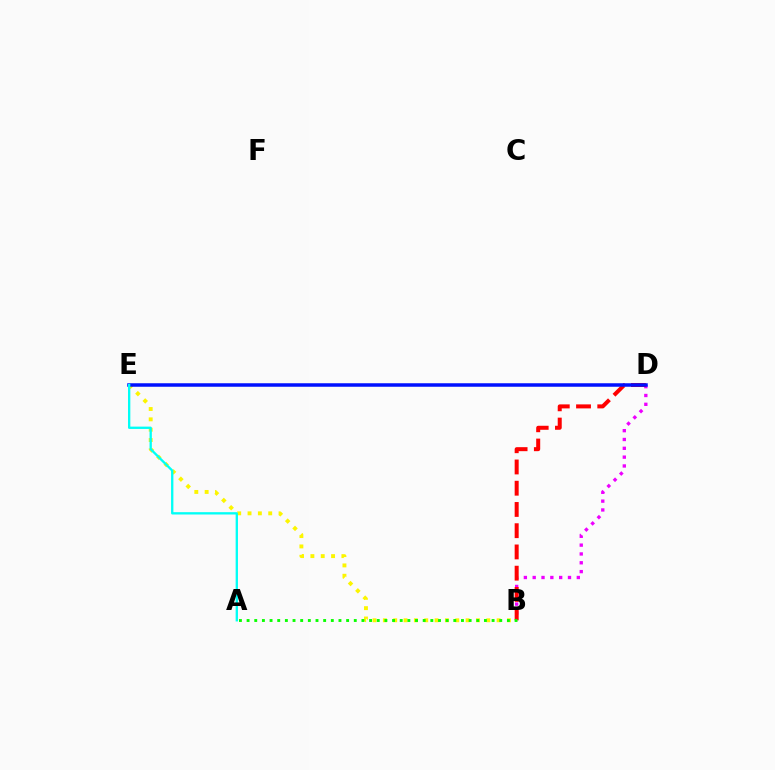{('B', 'D'): [{'color': '#ee00ff', 'line_style': 'dotted', 'thickness': 2.4}, {'color': '#ff0000', 'line_style': 'dashed', 'thickness': 2.89}], ('B', 'E'): [{'color': '#fcf500', 'line_style': 'dotted', 'thickness': 2.81}], ('D', 'E'): [{'color': '#0010ff', 'line_style': 'solid', 'thickness': 2.52}], ('A', 'B'): [{'color': '#08ff00', 'line_style': 'dotted', 'thickness': 2.08}], ('A', 'E'): [{'color': '#00fff6', 'line_style': 'solid', 'thickness': 1.67}]}